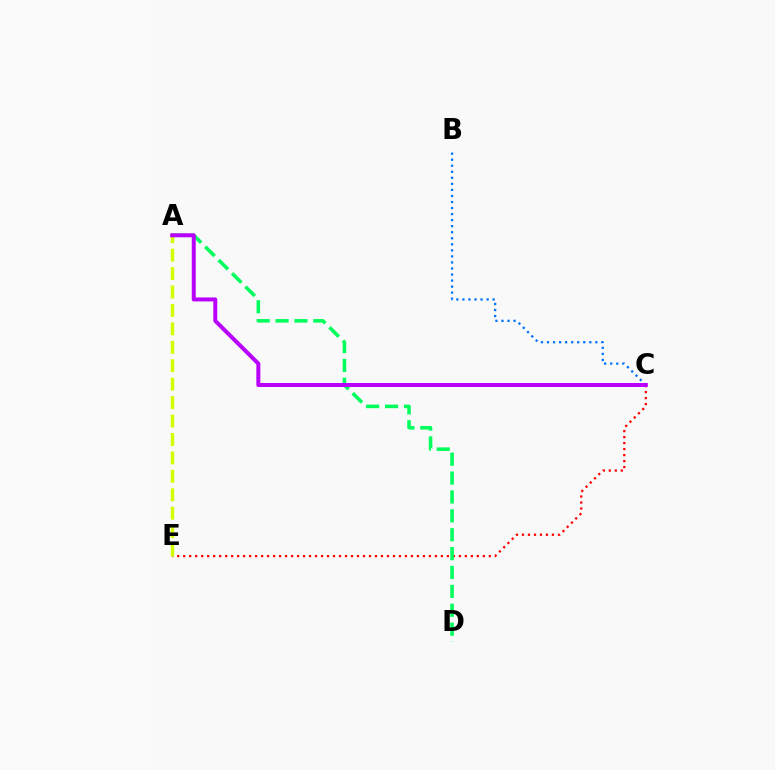{('B', 'C'): [{'color': '#0074ff', 'line_style': 'dotted', 'thickness': 1.64}], ('C', 'E'): [{'color': '#ff0000', 'line_style': 'dotted', 'thickness': 1.63}], ('A', 'D'): [{'color': '#00ff5c', 'line_style': 'dashed', 'thickness': 2.57}], ('A', 'E'): [{'color': '#d1ff00', 'line_style': 'dashed', 'thickness': 2.5}], ('A', 'C'): [{'color': '#b900ff', 'line_style': 'solid', 'thickness': 2.87}]}